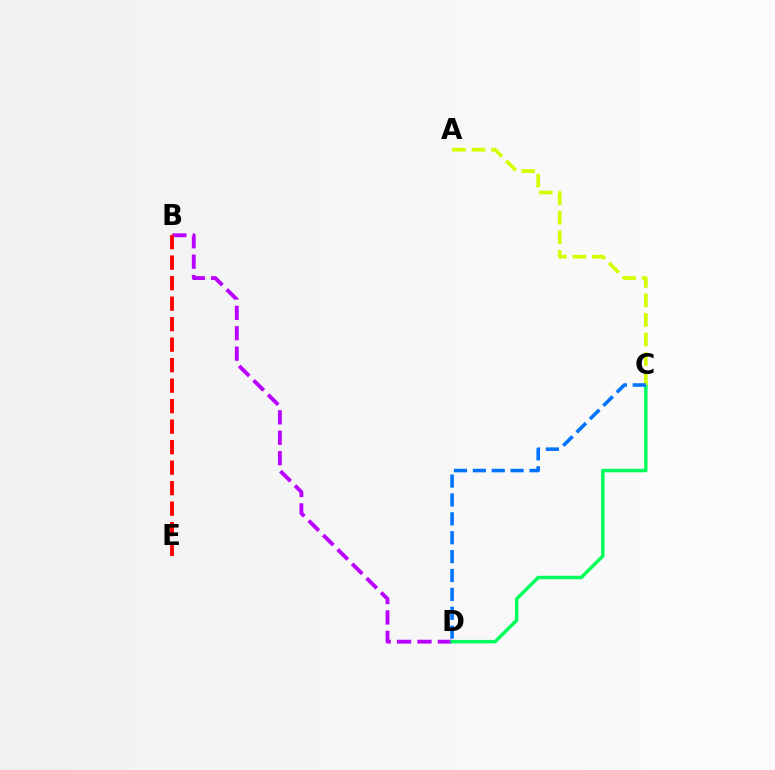{('B', 'D'): [{'color': '#b900ff', 'line_style': 'dashed', 'thickness': 2.77}], ('C', 'D'): [{'color': '#00ff5c', 'line_style': 'solid', 'thickness': 2.5}, {'color': '#0074ff', 'line_style': 'dashed', 'thickness': 2.57}], ('A', 'C'): [{'color': '#d1ff00', 'line_style': 'dashed', 'thickness': 2.65}], ('B', 'E'): [{'color': '#ff0000', 'line_style': 'dashed', 'thickness': 2.78}]}